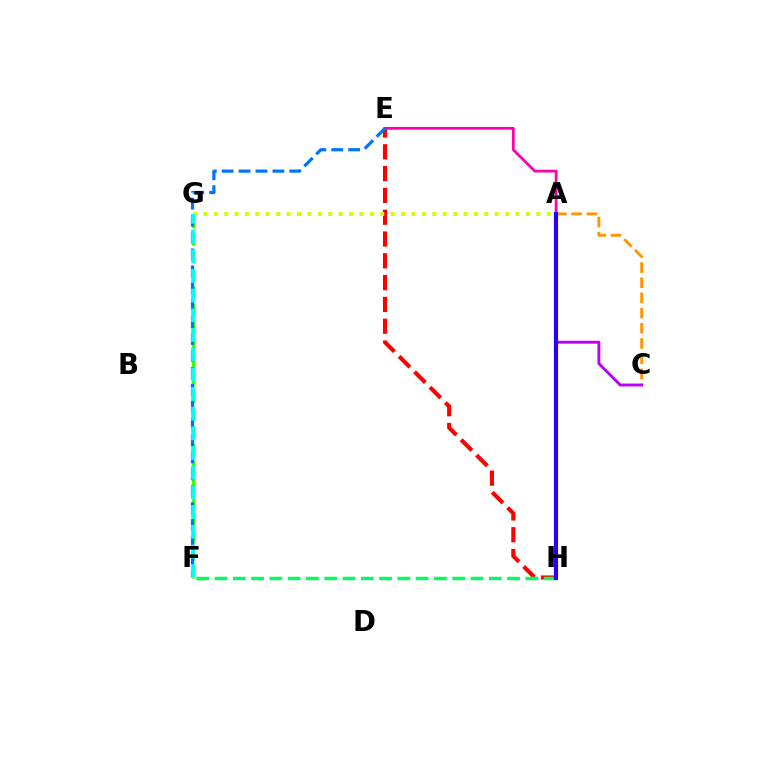{('E', 'H'): [{'color': '#ff0000', 'line_style': 'dashed', 'thickness': 2.96}], ('A', 'E'): [{'color': '#ff00ac', 'line_style': 'solid', 'thickness': 2.0}], ('F', 'H'): [{'color': '#00ff5c', 'line_style': 'dashed', 'thickness': 2.48}], ('A', 'C'): [{'color': '#ff9400', 'line_style': 'dashed', 'thickness': 2.06}, {'color': '#b900ff', 'line_style': 'solid', 'thickness': 2.08}], ('F', 'G'): [{'color': '#3dff00', 'line_style': 'dashed', 'thickness': 2.38}, {'color': '#00fff6', 'line_style': 'dashed', 'thickness': 2.67}], ('E', 'F'): [{'color': '#0074ff', 'line_style': 'dashed', 'thickness': 2.3}], ('A', 'G'): [{'color': '#d1ff00', 'line_style': 'dotted', 'thickness': 2.83}], ('A', 'H'): [{'color': '#2500ff', 'line_style': 'solid', 'thickness': 2.97}]}